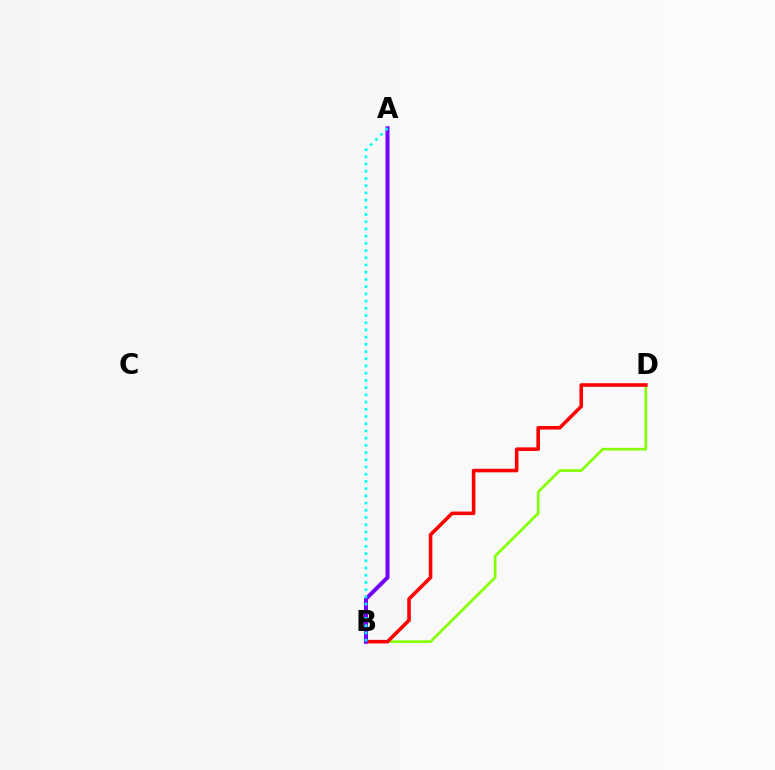{('B', 'D'): [{'color': '#84ff00', 'line_style': 'solid', 'thickness': 1.93}, {'color': '#ff0000', 'line_style': 'solid', 'thickness': 2.57}], ('A', 'B'): [{'color': '#7200ff', 'line_style': 'solid', 'thickness': 2.9}, {'color': '#00fff6', 'line_style': 'dotted', 'thickness': 1.96}]}